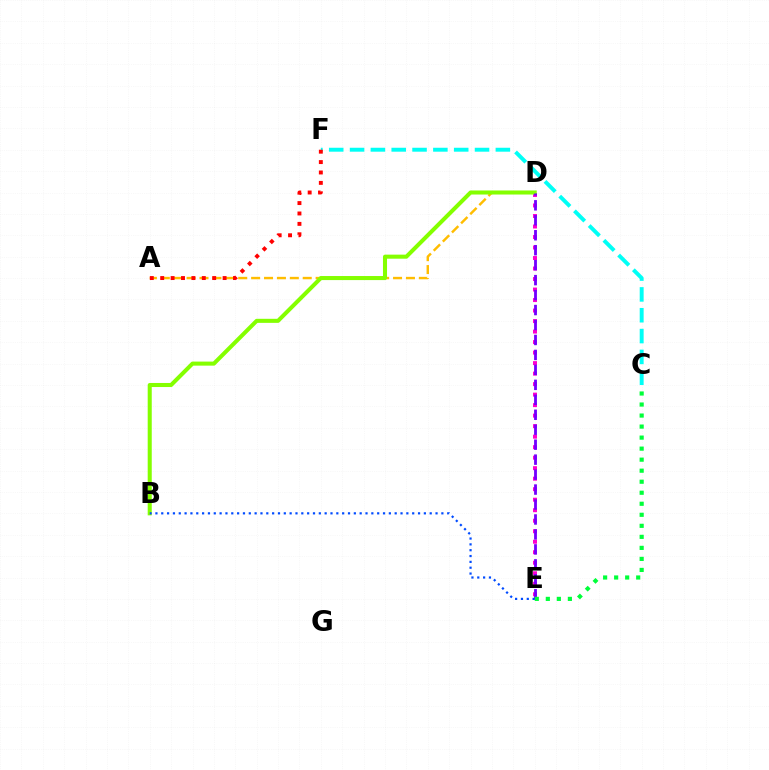{('D', 'E'): [{'color': '#ff00cf', 'line_style': 'dotted', 'thickness': 2.85}, {'color': '#7200ff', 'line_style': 'dashed', 'thickness': 2.03}], ('A', 'D'): [{'color': '#ffbd00', 'line_style': 'dashed', 'thickness': 1.75}], ('B', 'D'): [{'color': '#84ff00', 'line_style': 'solid', 'thickness': 2.92}], ('C', 'F'): [{'color': '#00fff6', 'line_style': 'dashed', 'thickness': 2.83}], ('A', 'F'): [{'color': '#ff0000', 'line_style': 'dotted', 'thickness': 2.82}], ('C', 'E'): [{'color': '#00ff39', 'line_style': 'dotted', 'thickness': 3.0}], ('B', 'E'): [{'color': '#004bff', 'line_style': 'dotted', 'thickness': 1.59}]}